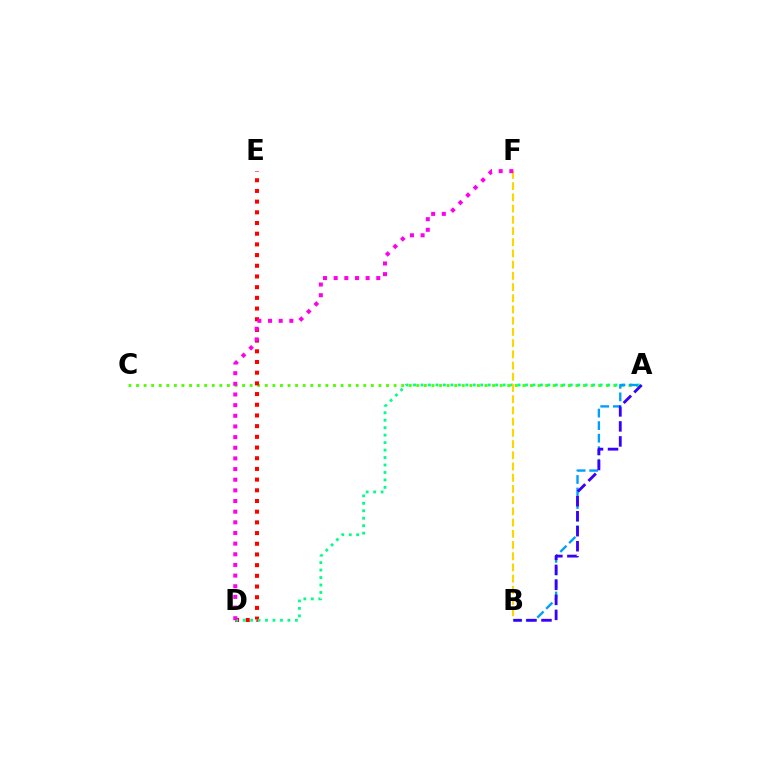{('A', 'C'): [{'color': '#4fff00', 'line_style': 'dotted', 'thickness': 2.06}], ('D', 'E'): [{'color': '#ff0000', 'line_style': 'dotted', 'thickness': 2.9}], ('A', 'D'): [{'color': '#00ff86', 'line_style': 'dotted', 'thickness': 2.03}], ('A', 'B'): [{'color': '#009eff', 'line_style': 'dashed', 'thickness': 1.7}, {'color': '#3700ff', 'line_style': 'dashed', 'thickness': 2.04}], ('B', 'F'): [{'color': '#ffd500', 'line_style': 'dashed', 'thickness': 1.52}], ('D', 'F'): [{'color': '#ff00ed', 'line_style': 'dotted', 'thickness': 2.89}]}